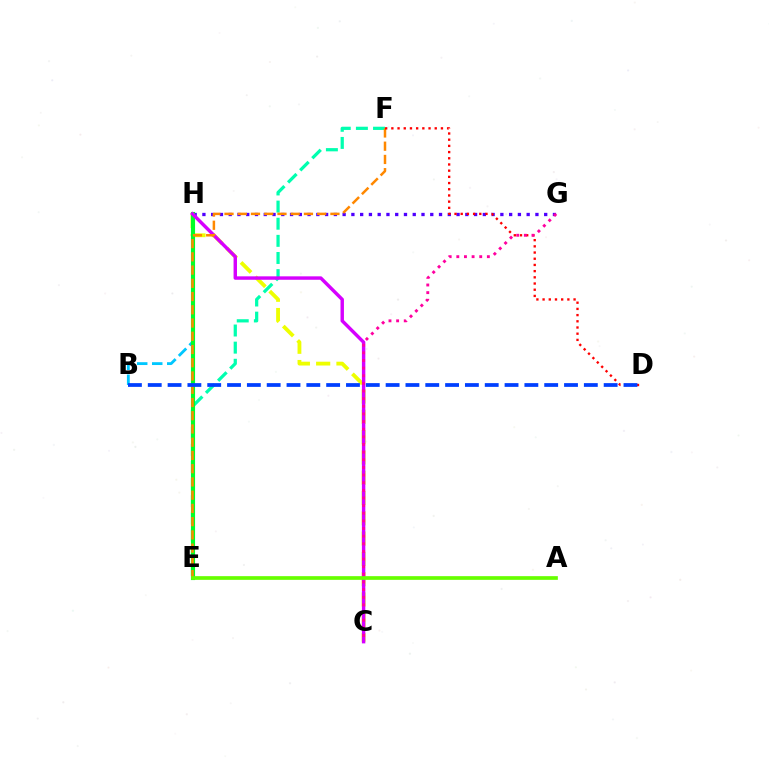{('G', 'H'): [{'color': '#4f00ff', 'line_style': 'dotted', 'thickness': 2.38}], ('C', 'H'): [{'color': '#eeff00', 'line_style': 'dashed', 'thickness': 2.76}, {'color': '#d600ff', 'line_style': 'solid', 'thickness': 2.47}], ('B', 'H'): [{'color': '#00c7ff', 'line_style': 'dashed', 'thickness': 2.04}], ('E', 'F'): [{'color': '#00ffaf', 'line_style': 'dashed', 'thickness': 2.33}, {'color': '#ff8800', 'line_style': 'dashed', 'thickness': 1.8}], ('E', 'H'): [{'color': '#00ff27', 'line_style': 'solid', 'thickness': 2.97}], ('D', 'F'): [{'color': '#ff0000', 'line_style': 'dotted', 'thickness': 1.68}], ('C', 'G'): [{'color': '#ff00a0', 'line_style': 'dotted', 'thickness': 2.08}], ('A', 'E'): [{'color': '#66ff00', 'line_style': 'solid', 'thickness': 2.66}], ('B', 'D'): [{'color': '#003fff', 'line_style': 'dashed', 'thickness': 2.69}]}